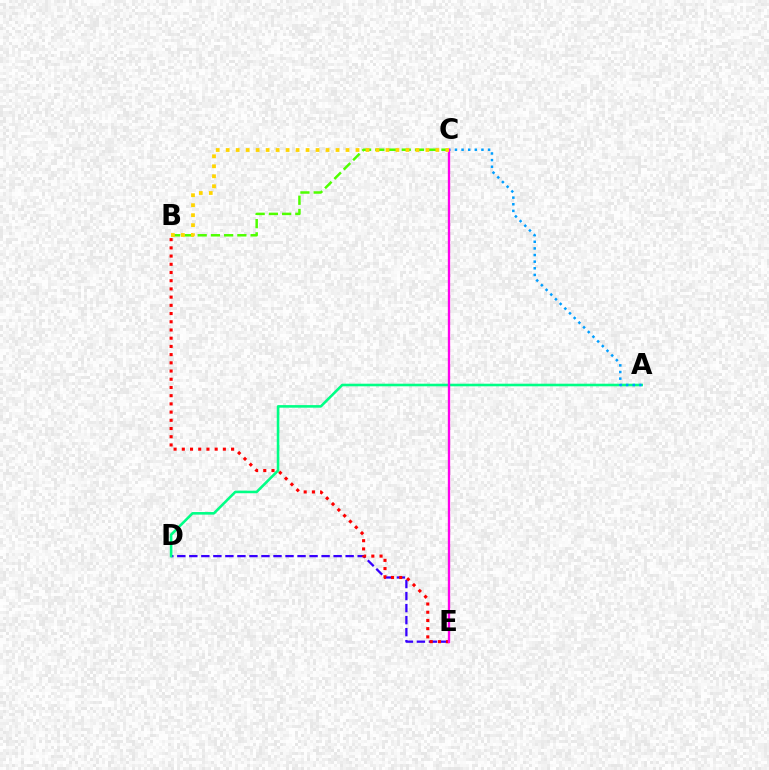{('D', 'E'): [{'color': '#3700ff', 'line_style': 'dashed', 'thickness': 1.63}], ('B', 'E'): [{'color': '#ff0000', 'line_style': 'dotted', 'thickness': 2.23}], ('B', 'C'): [{'color': '#4fff00', 'line_style': 'dashed', 'thickness': 1.8}, {'color': '#ffd500', 'line_style': 'dotted', 'thickness': 2.71}], ('A', 'D'): [{'color': '#00ff86', 'line_style': 'solid', 'thickness': 1.87}], ('A', 'C'): [{'color': '#009eff', 'line_style': 'dotted', 'thickness': 1.8}], ('C', 'E'): [{'color': '#ff00ed', 'line_style': 'solid', 'thickness': 1.68}]}